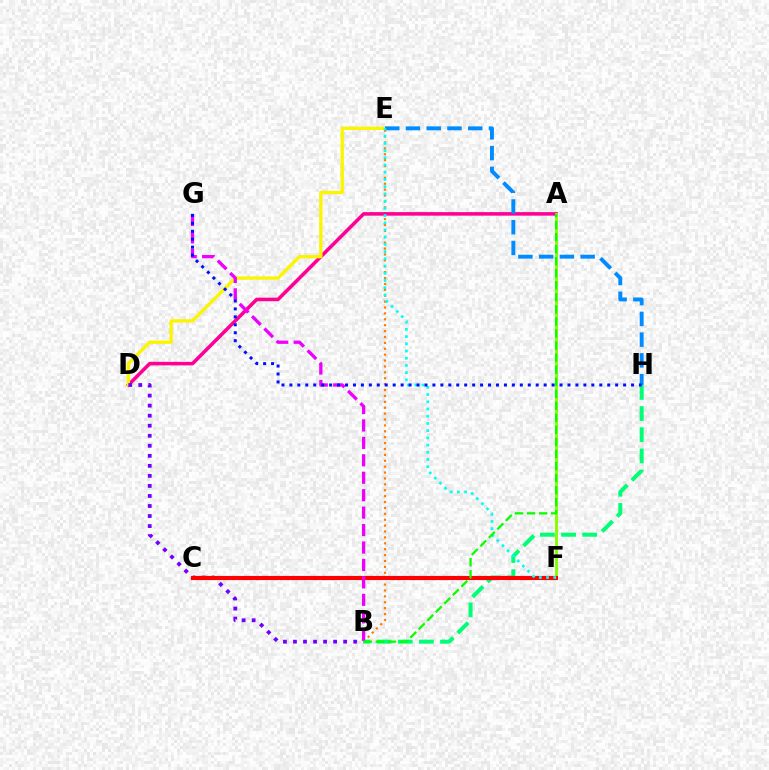{('B', 'E'): [{'color': '#ff7c00', 'line_style': 'dotted', 'thickness': 1.6}], ('A', 'D'): [{'color': '#ff0094', 'line_style': 'solid', 'thickness': 2.55}], ('A', 'F'): [{'color': '#84ff00', 'line_style': 'solid', 'thickness': 2.06}], ('D', 'E'): [{'color': '#fcf500', 'line_style': 'solid', 'thickness': 2.39}], ('B', 'D'): [{'color': '#7200ff', 'line_style': 'dotted', 'thickness': 2.73}], ('B', 'H'): [{'color': '#00ff74', 'line_style': 'dashed', 'thickness': 2.87}], ('C', 'F'): [{'color': '#ff0000', 'line_style': 'solid', 'thickness': 2.97}], ('B', 'G'): [{'color': '#ee00ff', 'line_style': 'dashed', 'thickness': 2.37}], ('E', 'H'): [{'color': '#008cff', 'line_style': 'dashed', 'thickness': 2.82}], ('E', 'F'): [{'color': '#00fff6', 'line_style': 'dotted', 'thickness': 1.96}], ('A', 'B'): [{'color': '#08ff00', 'line_style': 'dashed', 'thickness': 1.64}], ('G', 'H'): [{'color': '#0010ff', 'line_style': 'dotted', 'thickness': 2.16}]}